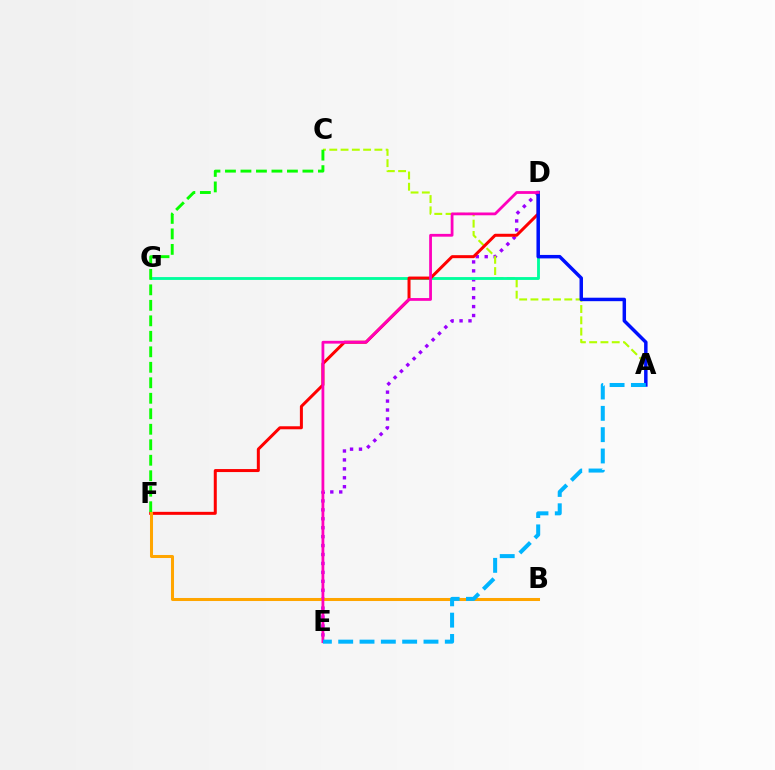{('D', 'E'): [{'color': '#9b00ff', 'line_style': 'dotted', 'thickness': 2.43}, {'color': '#ff00bd', 'line_style': 'solid', 'thickness': 2.01}], ('A', 'C'): [{'color': '#b3ff00', 'line_style': 'dashed', 'thickness': 1.53}], ('D', 'G'): [{'color': '#00ff9d', 'line_style': 'solid', 'thickness': 2.06}], ('D', 'F'): [{'color': '#ff0000', 'line_style': 'solid', 'thickness': 2.16}], ('C', 'F'): [{'color': '#08ff00', 'line_style': 'dashed', 'thickness': 2.1}], ('B', 'F'): [{'color': '#ffa500', 'line_style': 'solid', 'thickness': 2.18}], ('A', 'D'): [{'color': '#0010ff', 'line_style': 'solid', 'thickness': 2.49}], ('A', 'E'): [{'color': '#00b5ff', 'line_style': 'dashed', 'thickness': 2.9}]}